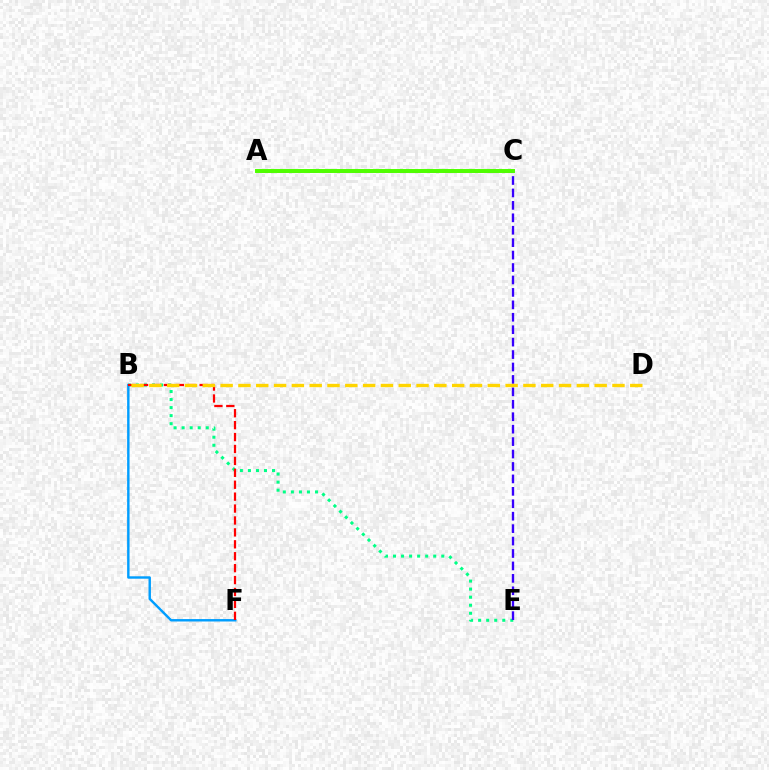{('B', 'E'): [{'color': '#00ff86', 'line_style': 'dotted', 'thickness': 2.19}], ('A', 'C'): [{'color': '#ff00ed', 'line_style': 'dashed', 'thickness': 2.05}, {'color': '#4fff00', 'line_style': 'solid', 'thickness': 2.85}], ('C', 'E'): [{'color': '#3700ff', 'line_style': 'dashed', 'thickness': 1.69}], ('B', 'F'): [{'color': '#009eff', 'line_style': 'solid', 'thickness': 1.75}, {'color': '#ff0000', 'line_style': 'dashed', 'thickness': 1.62}], ('B', 'D'): [{'color': '#ffd500', 'line_style': 'dashed', 'thickness': 2.42}]}